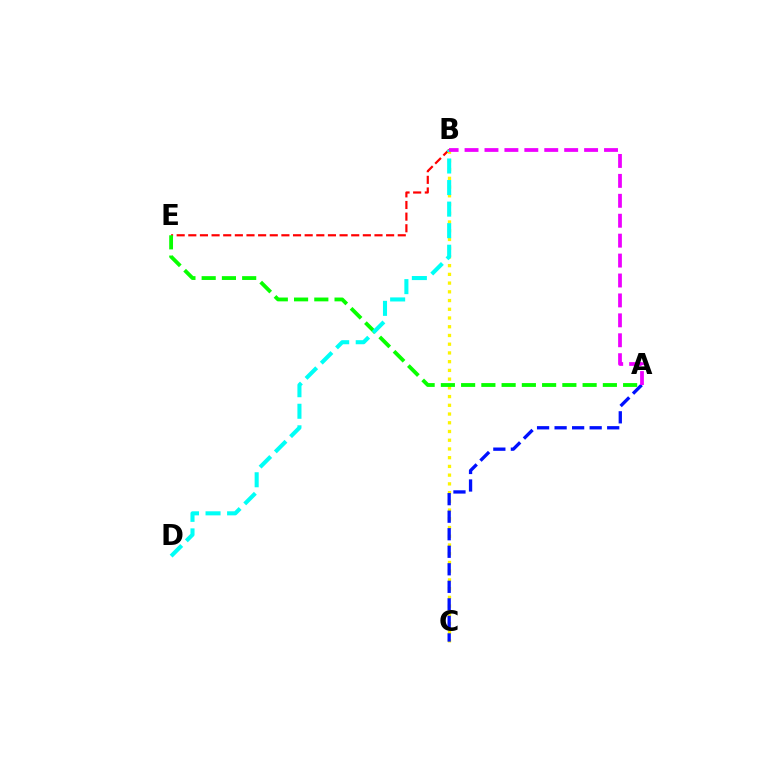{('B', 'E'): [{'color': '#ff0000', 'line_style': 'dashed', 'thickness': 1.58}], ('B', 'C'): [{'color': '#fcf500', 'line_style': 'dotted', 'thickness': 2.37}], ('A', 'C'): [{'color': '#0010ff', 'line_style': 'dashed', 'thickness': 2.38}], ('A', 'E'): [{'color': '#08ff00', 'line_style': 'dashed', 'thickness': 2.75}], ('B', 'D'): [{'color': '#00fff6', 'line_style': 'dashed', 'thickness': 2.93}], ('A', 'B'): [{'color': '#ee00ff', 'line_style': 'dashed', 'thickness': 2.71}]}